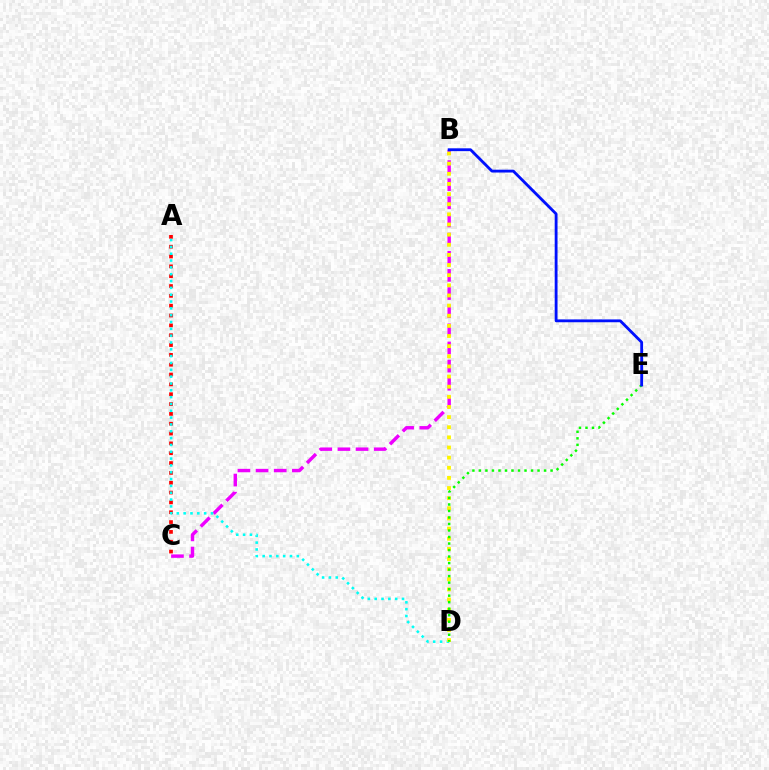{('B', 'C'): [{'color': '#ee00ff', 'line_style': 'dashed', 'thickness': 2.46}], ('A', 'C'): [{'color': '#ff0000', 'line_style': 'dotted', 'thickness': 2.67}], ('A', 'D'): [{'color': '#00fff6', 'line_style': 'dotted', 'thickness': 1.86}], ('B', 'D'): [{'color': '#fcf500', 'line_style': 'dotted', 'thickness': 2.75}], ('D', 'E'): [{'color': '#08ff00', 'line_style': 'dotted', 'thickness': 1.77}], ('B', 'E'): [{'color': '#0010ff', 'line_style': 'solid', 'thickness': 2.04}]}